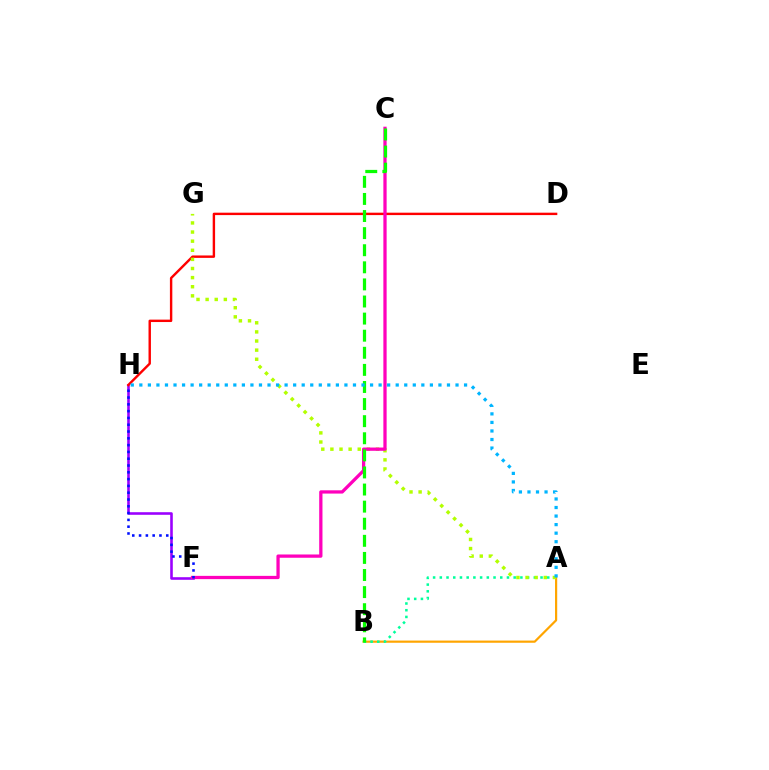{('A', 'B'): [{'color': '#ffa500', 'line_style': 'solid', 'thickness': 1.58}, {'color': '#00ff9d', 'line_style': 'dotted', 'thickness': 1.82}], ('F', 'H'): [{'color': '#9b00ff', 'line_style': 'solid', 'thickness': 1.87}, {'color': '#0010ff', 'line_style': 'dotted', 'thickness': 1.85}], ('D', 'H'): [{'color': '#ff0000', 'line_style': 'solid', 'thickness': 1.74}], ('A', 'G'): [{'color': '#b3ff00', 'line_style': 'dotted', 'thickness': 2.48}], ('C', 'F'): [{'color': '#ff00bd', 'line_style': 'solid', 'thickness': 2.35}], ('B', 'C'): [{'color': '#08ff00', 'line_style': 'dashed', 'thickness': 2.32}], ('A', 'H'): [{'color': '#00b5ff', 'line_style': 'dotted', 'thickness': 2.32}]}